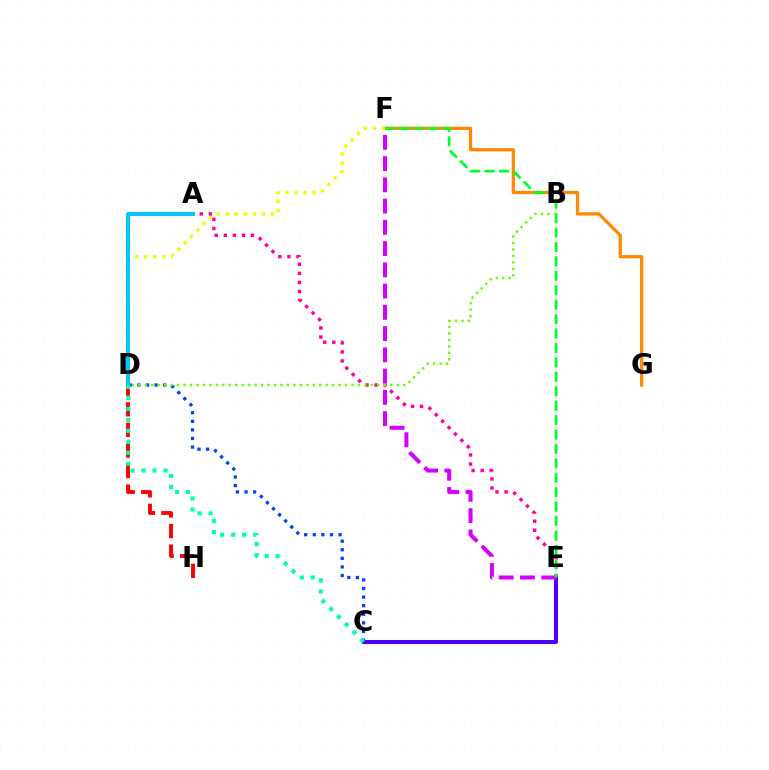{('F', 'G'): [{'color': '#ff8800', 'line_style': 'solid', 'thickness': 2.32}], ('C', 'D'): [{'color': '#003fff', 'line_style': 'dotted', 'thickness': 2.33}, {'color': '#00ffaf', 'line_style': 'dotted', 'thickness': 2.98}], ('C', 'E'): [{'color': '#4f00ff', 'line_style': 'solid', 'thickness': 2.87}], ('E', 'F'): [{'color': '#d600ff', 'line_style': 'dashed', 'thickness': 2.89}, {'color': '#00ff27', 'line_style': 'dashed', 'thickness': 1.96}], ('D', 'H'): [{'color': '#ff0000', 'line_style': 'dashed', 'thickness': 2.8}], ('D', 'F'): [{'color': '#eeff00', 'line_style': 'dotted', 'thickness': 2.45}], ('A', 'E'): [{'color': '#ff00a0', 'line_style': 'dotted', 'thickness': 2.46}], ('A', 'D'): [{'color': '#00c7ff', 'line_style': 'solid', 'thickness': 2.87}], ('B', 'D'): [{'color': '#66ff00', 'line_style': 'dotted', 'thickness': 1.75}]}